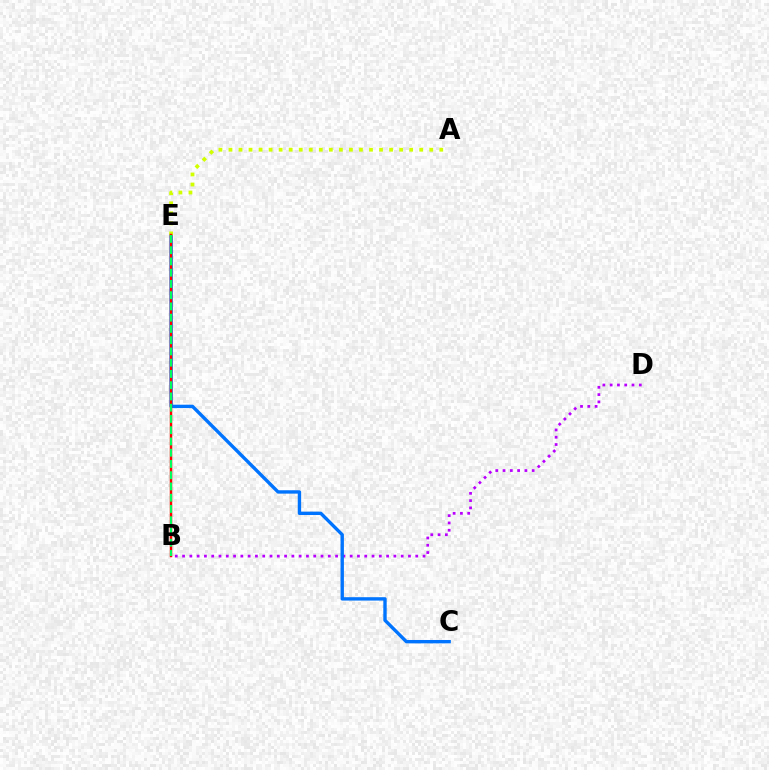{('B', 'D'): [{'color': '#b900ff', 'line_style': 'dotted', 'thickness': 1.98}], ('C', 'E'): [{'color': '#0074ff', 'line_style': 'solid', 'thickness': 2.43}], ('A', 'E'): [{'color': '#d1ff00', 'line_style': 'dotted', 'thickness': 2.73}], ('B', 'E'): [{'color': '#ff0000', 'line_style': 'solid', 'thickness': 1.77}, {'color': '#00ff5c', 'line_style': 'dashed', 'thickness': 1.53}]}